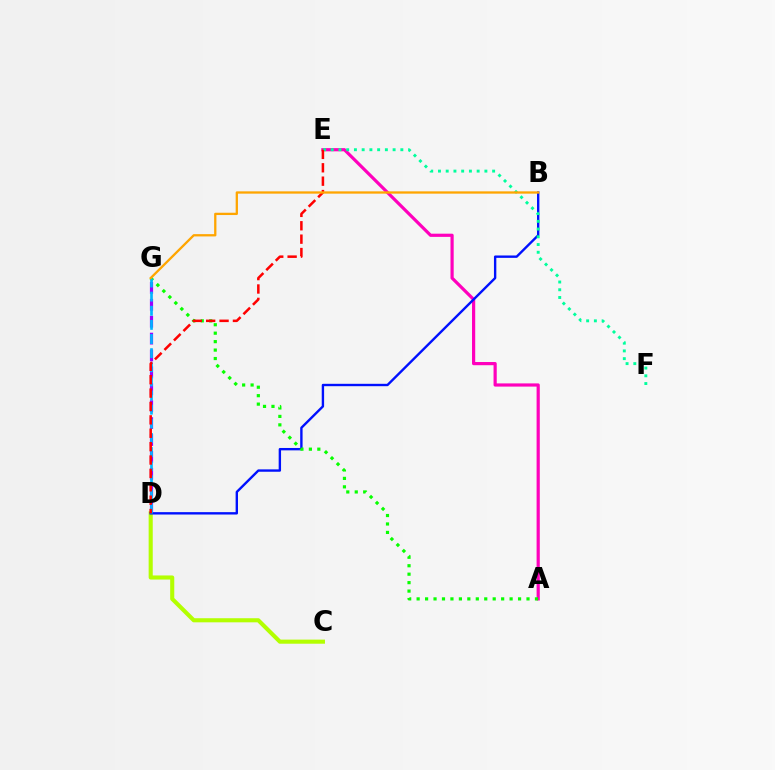{('A', 'E'): [{'color': '#ff00bd', 'line_style': 'solid', 'thickness': 2.3}], ('C', 'D'): [{'color': '#b3ff00', 'line_style': 'solid', 'thickness': 2.95}], ('D', 'G'): [{'color': '#9b00ff', 'line_style': 'dashed', 'thickness': 2.3}, {'color': '#00b5ff', 'line_style': 'dashed', 'thickness': 1.92}], ('B', 'D'): [{'color': '#0010ff', 'line_style': 'solid', 'thickness': 1.71}], ('A', 'G'): [{'color': '#08ff00', 'line_style': 'dotted', 'thickness': 2.3}], ('E', 'F'): [{'color': '#00ff9d', 'line_style': 'dotted', 'thickness': 2.1}], ('D', 'E'): [{'color': '#ff0000', 'line_style': 'dashed', 'thickness': 1.82}], ('B', 'G'): [{'color': '#ffa500', 'line_style': 'solid', 'thickness': 1.65}]}